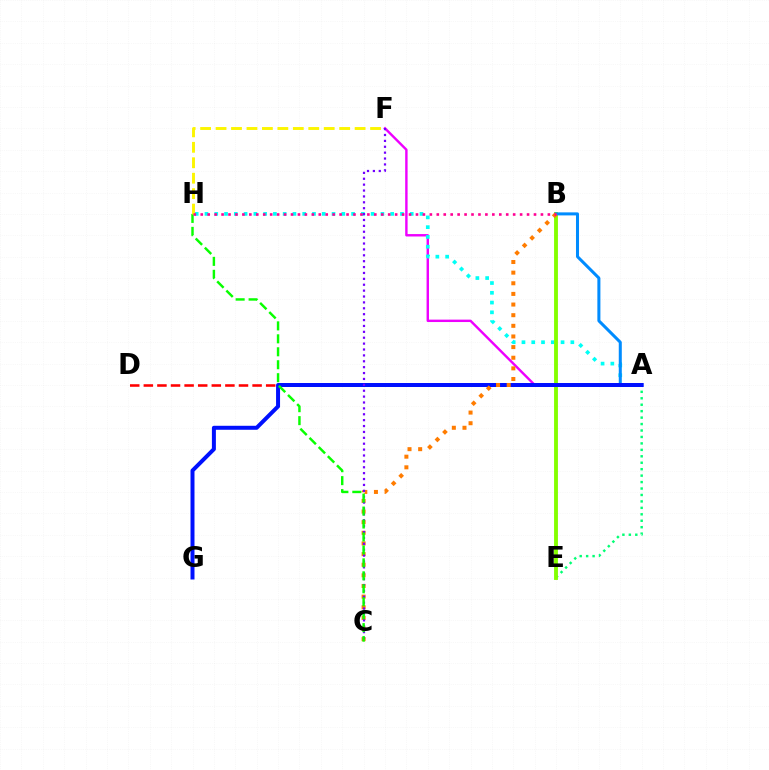{('A', 'E'): [{'color': '#00ff74', 'line_style': 'dotted', 'thickness': 1.75}], ('A', 'F'): [{'color': '#ee00ff', 'line_style': 'solid', 'thickness': 1.74}], ('A', 'D'): [{'color': '#ff0000', 'line_style': 'dashed', 'thickness': 1.85}], ('A', 'H'): [{'color': '#00fff6', 'line_style': 'dotted', 'thickness': 2.66}], ('B', 'E'): [{'color': '#84ff00', 'line_style': 'solid', 'thickness': 2.78}], ('A', 'B'): [{'color': '#008cff', 'line_style': 'solid', 'thickness': 2.18}], ('A', 'G'): [{'color': '#0010ff', 'line_style': 'solid', 'thickness': 2.87}], ('B', 'C'): [{'color': '#ff7c00', 'line_style': 'dotted', 'thickness': 2.89}], ('C', 'F'): [{'color': '#7200ff', 'line_style': 'dotted', 'thickness': 1.6}], ('C', 'H'): [{'color': '#08ff00', 'line_style': 'dashed', 'thickness': 1.76}], ('F', 'H'): [{'color': '#fcf500', 'line_style': 'dashed', 'thickness': 2.1}], ('B', 'H'): [{'color': '#ff0094', 'line_style': 'dotted', 'thickness': 1.89}]}